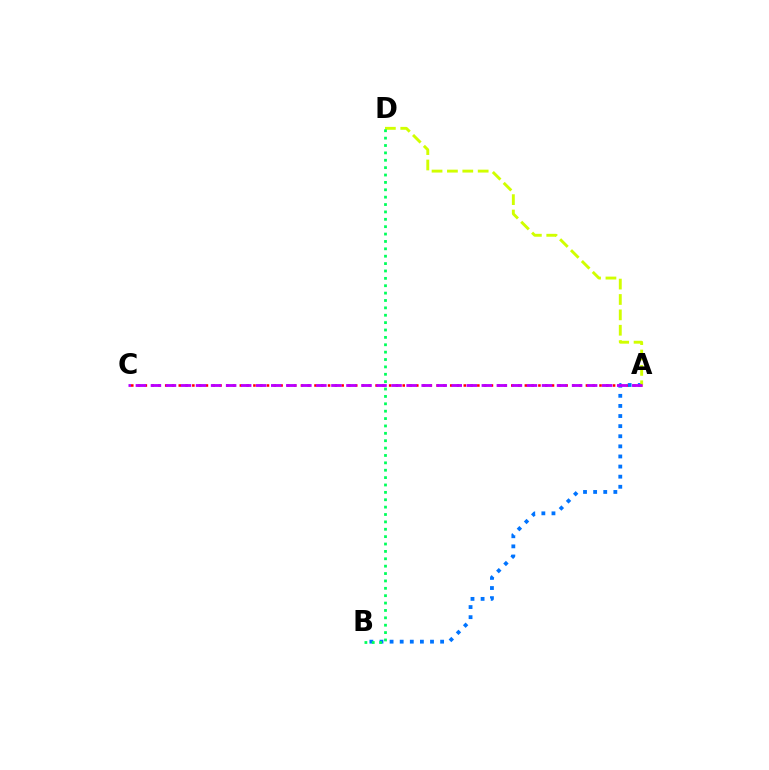{('A', 'C'): [{'color': '#ff0000', 'line_style': 'dotted', 'thickness': 1.84}, {'color': '#b900ff', 'line_style': 'dashed', 'thickness': 2.04}], ('A', 'B'): [{'color': '#0074ff', 'line_style': 'dotted', 'thickness': 2.75}], ('A', 'D'): [{'color': '#d1ff00', 'line_style': 'dashed', 'thickness': 2.09}], ('B', 'D'): [{'color': '#00ff5c', 'line_style': 'dotted', 'thickness': 2.01}]}